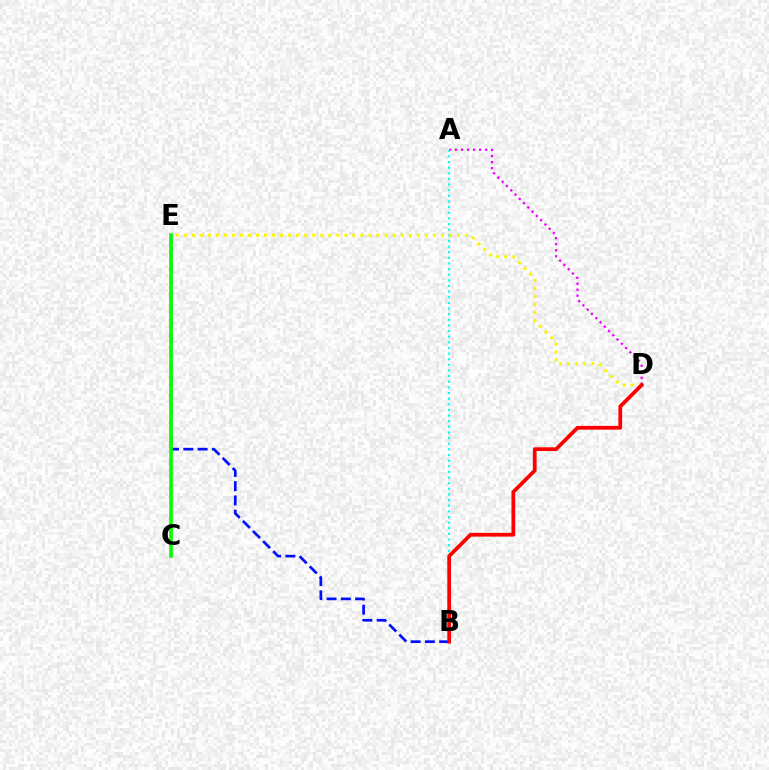{('A', 'D'): [{'color': '#ee00ff', 'line_style': 'dotted', 'thickness': 1.64}], ('A', 'B'): [{'color': '#00fff6', 'line_style': 'dotted', 'thickness': 1.53}], ('B', 'E'): [{'color': '#0010ff', 'line_style': 'dashed', 'thickness': 1.94}], ('C', 'E'): [{'color': '#08ff00', 'line_style': 'solid', 'thickness': 2.61}], ('D', 'E'): [{'color': '#fcf500', 'line_style': 'dotted', 'thickness': 2.18}], ('B', 'D'): [{'color': '#ff0000', 'line_style': 'solid', 'thickness': 2.7}]}